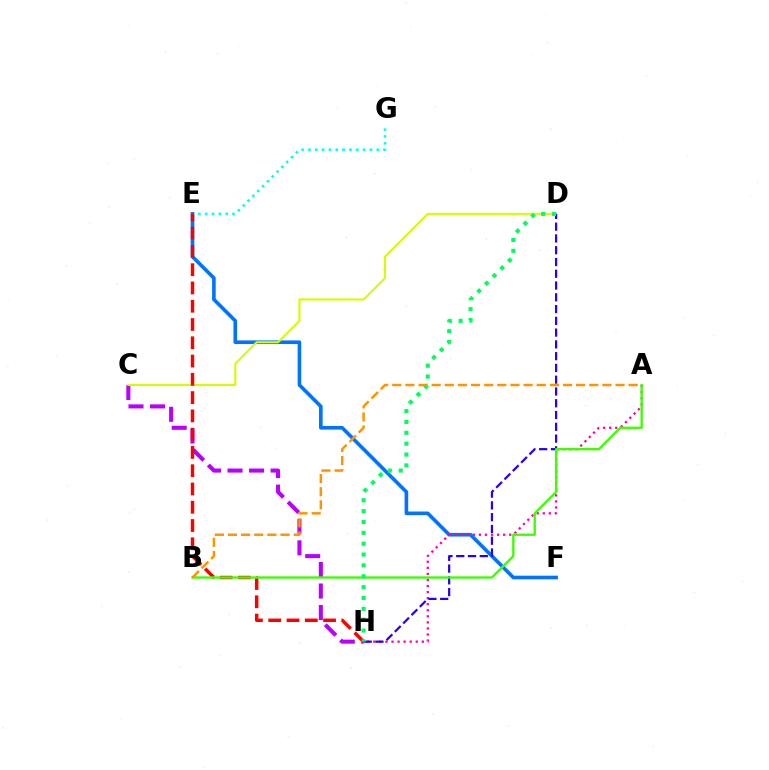{('C', 'H'): [{'color': '#b900ff', 'line_style': 'dashed', 'thickness': 2.92}], ('E', 'G'): [{'color': '#00fff6', 'line_style': 'dotted', 'thickness': 1.86}], ('E', 'F'): [{'color': '#0074ff', 'line_style': 'solid', 'thickness': 2.61}], ('A', 'H'): [{'color': '#ff00ac', 'line_style': 'dotted', 'thickness': 1.65}], ('C', 'D'): [{'color': '#d1ff00', 'line_style': 'solid', 'thickness': 1.5}], ('E', 'H'): [{'color': '#ff0000', 'line_style': 'dashed', 'thickness': 2.48}], ('D', 'H'): [{'color': '#2500ff', 'line_style': 'dashed', 'thickness': 1.6}, {'color': '#00ff5c', 'line_style': 'dotted', 'thickness': 2.95}], ('A', 'B'): [{'color': '#3dff00', 'line_style': 'solid', 'thickness': 1.69}, {'color': '#ff9400', 'line_style': 'dashed', 'thickness': 1.78}]}